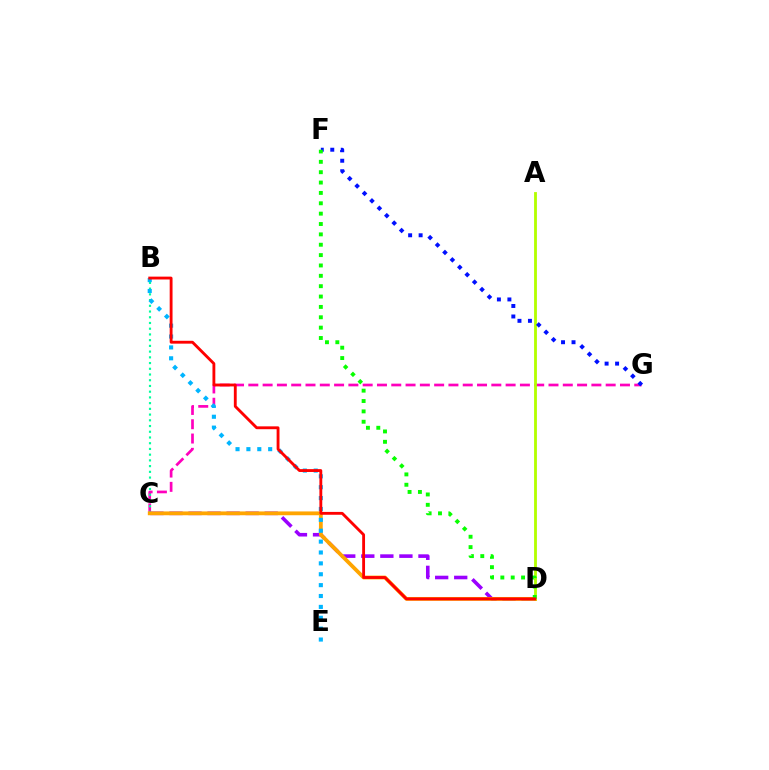{('C', 'G'): [{'color': '#ff00bd', 'line_style': 'dashed', 'thickness': 1.94}], ('A', 'D'): [{'color': '#b3ff00', 'line_style': 'solid', 'thickness': 2.03}], ('B', 'C'): [{'color': '#00ff9d', 'line_style': 'dotted', 'thickness': 1.56}], ('F', 'G'): [{'color': '#0010ff', 'line_style': 'dotted', 'thickness': 2.85}], ('C', 'D'): [{'color': '#9b00ff', 'line_style': 'dashed', 'thickness': 2.59}, {'color': '#ffa500', 'line_style': 'solid', 'thickness': 2.74}], ('B', 'E'): [{'color': '#00b5ff', 'line_style': 'dotted', 'thickness': 2.96}], ('D', 'F'): [{'color': '#08ff00', 'line_style': 'dotted', 'thickness': 2.82}], ('B', 'D'): [{'color': '#ff0000', 'line_style': 'solid', 'thickness': 2.05}]}